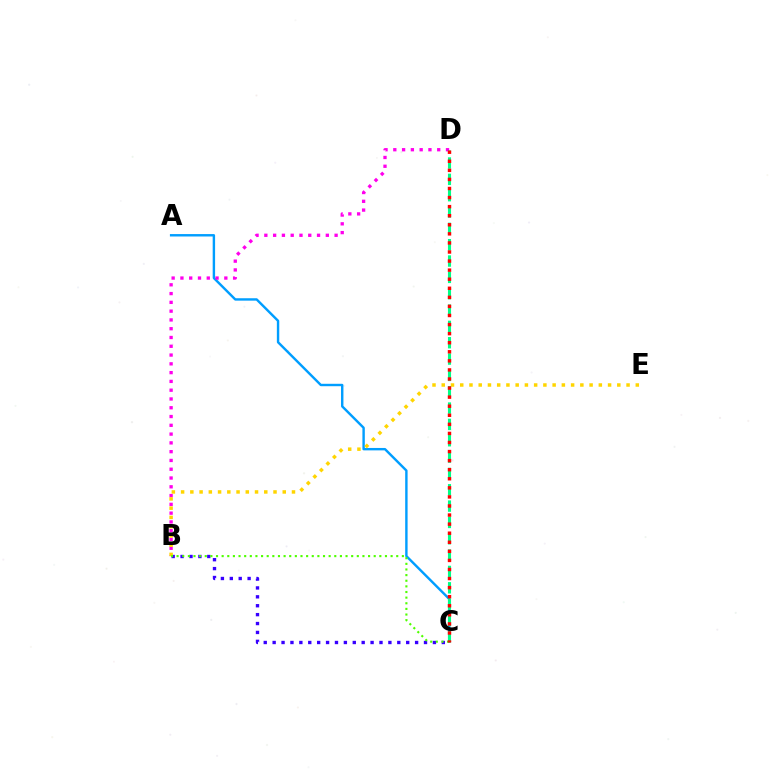{('B', 'C'): [{'color': '#3700ff', 'line_style': 'dotted', 'thickness': 2.42}, {'color': '#4fff00', 'line_style': 'dotted', 'thickness': 1.53}], ('A', 'C'): [{'color': '#009eff', 'line_style': 'solid', 'thickness': 1.74}], ('B', 'D'): [{'color': '#ff00ed', 'line_style': 'dotted', 'thickness': 2.39}], ('C', 'D'): [{'color': '#00ff86', 'line_style': 'dashed', 'thickness': 2.22}, {'color': '#ff0000', 'line_style': 'dotted', 'thickness': 2.46}], ('B', 'E'): [{'color': '#ffd500', 'line_style': 'dotted', 'thickness': 2.51}]}